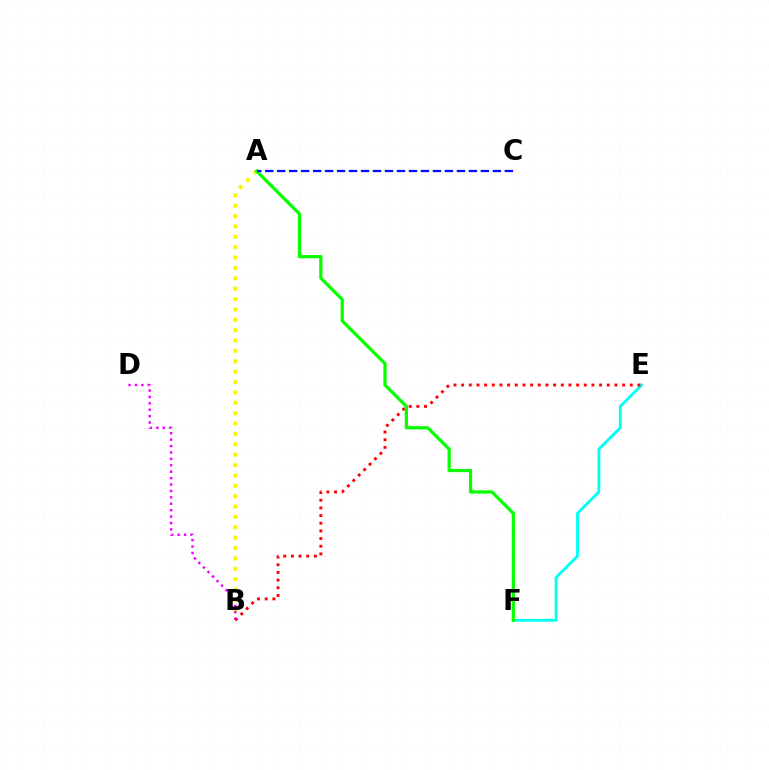{('A', 'B'): [{'color': '#fcf500', 'line_style': 'dotted', 'thickness': 2.82}], ('E', 'F'): [{'color': '#00fff6', 'line_style': 'solid', 'thickness': 2.06}], ('B', 'E'): [{'color': '#ff0000', 'line_style': 'dotted', 'thickness': 2.08}], ('A', 'F'): [{'color': '#08ff00', 'line_style': 'solid', 'thickness': 2.33}], ('B', 'D'): [{'color': '#ee00ff', 'line_style': 'dotted', 'thickness': 1.74}], ('A', 'C'): [{'color': '#0010ff', 'line_style': 'dashed', 'thickness': 1.63}]}